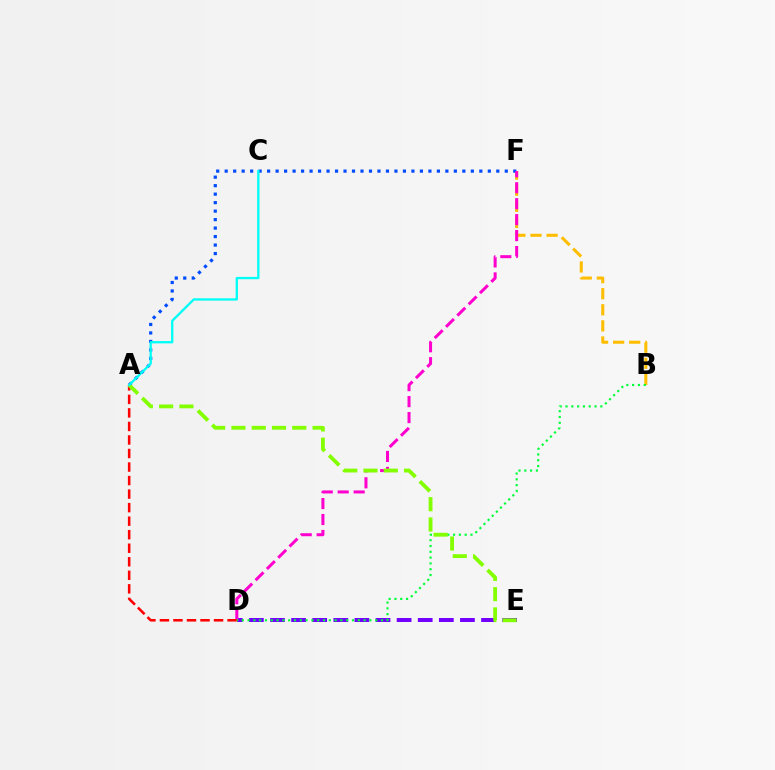{('B', 'F'): [{'color': '#ffbd00', 'line_style': 'dashed', 'thickness': 2.19}], ('A', 'F'): [{'color': '#004bff', 'line_style': 'dotted', 'thickness': 2.31}], ('D', 'E'): [{'color': '#7200ff', 'line_style': 'dashed', 'thickness': 2.87}], ('D', 'F'): [{'color': '#ff00cf', 'line_style': 'dashed', 'thickness': 2.17}], ('A', 'D'): [{'color': '#ff0000', 'line_style': 'dashed', 'thickness': 1.84}], ('B', 'D'): [{'color': '#00ff39', 'line_style': 'dotted', 'thickness': 1.58}], ('A', 'E'): [{'color': '#84ff00', 'line_style': 'dashed', 'thickness': 2.76}], ('A', 'C'): [{'color': '#00fff6', 'line_style': 'solid', 'thickness': 1.67}]}